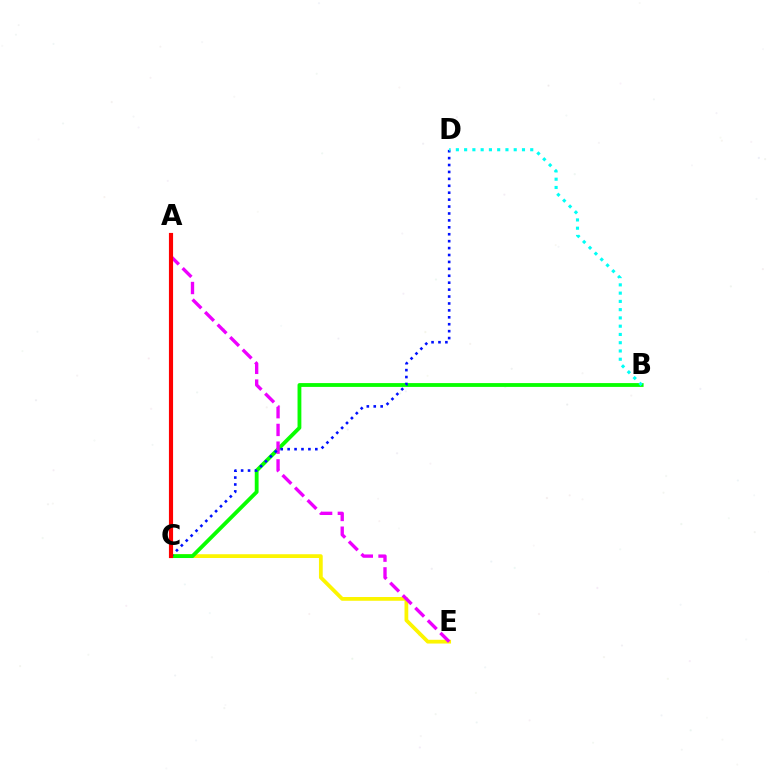{('C', 'E'): [{'color': '#fcf500', 'line_style': 'solid', 'thickness': 2.71}], ('B', 'C'): [{'color': '#08ff00', 'line_style': 'solid', 'thickness': 2.75}], ('A', 'E'): [{'color': '#ee00ff', 'line_style': 'dashed', 'thickness': 2.41}], ('C', 'D'): [{'color': '#0010ff', 'line_style': 'dotted', 'thickness': 1.88}], ('B', 'D'): [{'color': '#00fff6', 'line_style': 'dotted', 'thickness': 2.25}], ('A', 'C'): [{'color': '#ff0000', 'line_style': 'solid', 'thickness': 2.99}]}